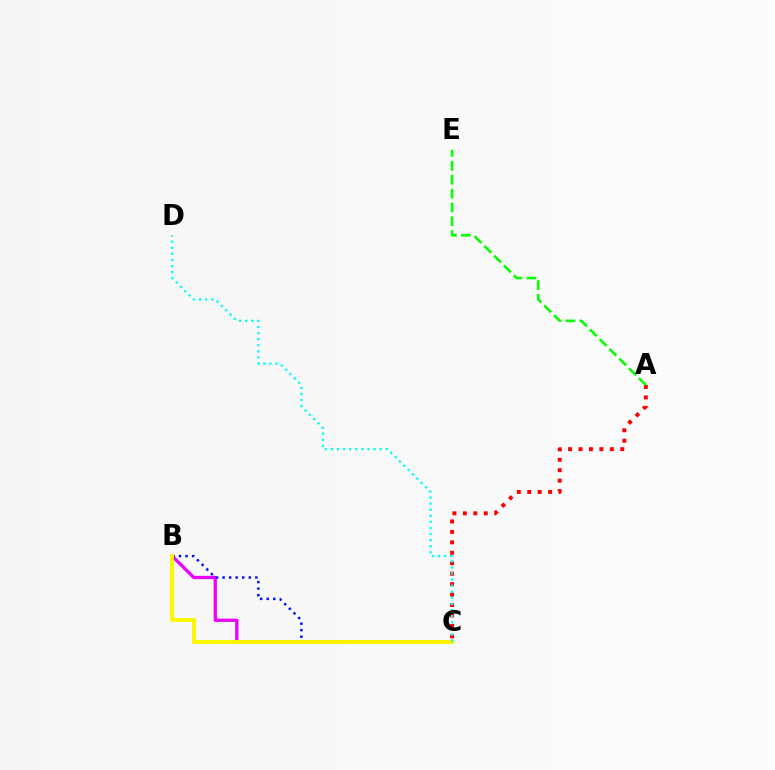{('B', 'C'): [{'color': '#ee00ff', 'line_style': 'solid', 'thickness': 2.37}, {'color': '#0010ff', 'line_style': 'dotted', 'thickness': 1.78}, {'color': '#fcf500', 'line_style': 'solid', 'thickness': 2.83}], ('A', 'C'): [{'color': '#ff0000', 'line_style': 'dotted', 'thickness': 2.84}], ('C', 'D'): [{'color': '#00fff6', 'line_style': 'dotted', 'thickness': 1.66}], ('A', 'E'): [{'color': '#08ff00', 'line_style': 'dashed', 'thickness': 1.88}]}